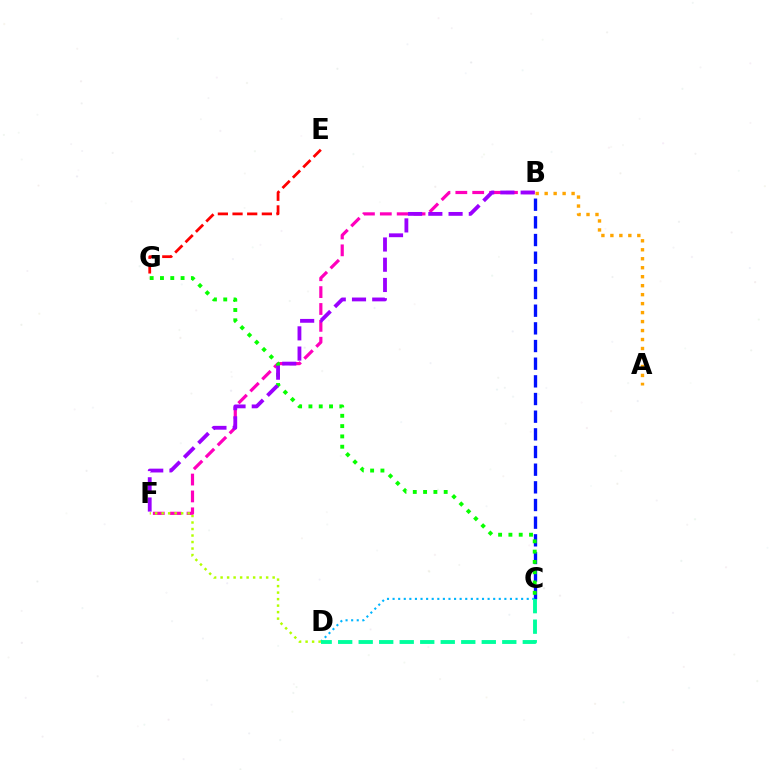{('B', 'F'): [{'color': '#ff00bd', 'line_style': 'dashed', 'thickness': 2.29}, {'color': '#9b00ff', 'line_style': 'dashed', 'thickness': 2.75}], ('B', 'C'): [{'color': '#0010ff', 'line_style': 'dashed', 'thickness': 2.4}], ('C', 'D'): [{'color': '#00b5ff', 'line_style': 'dotted', 'thickness': 1.52}, {'color': '#00ff9d', 'line_style': 'dashed', 'thickness': 2.79}], ('C', 'G'): [{'color': '#08ff00', 'line_style': 'dotted', 'thickness': 2.8}], ('D', 'F'): [{'color': '#b3ff00', 'line_style': 'dotted', 'thickness': 1.77}], ('E', 'G'): [{'color': '#ff0000', 'line_style': 'dashed', 'thickness': 1.99}], ('A', 'B'): [{'color': '#ffa500', 'line_style': 'dotted', 'thickness': 2.44}]}